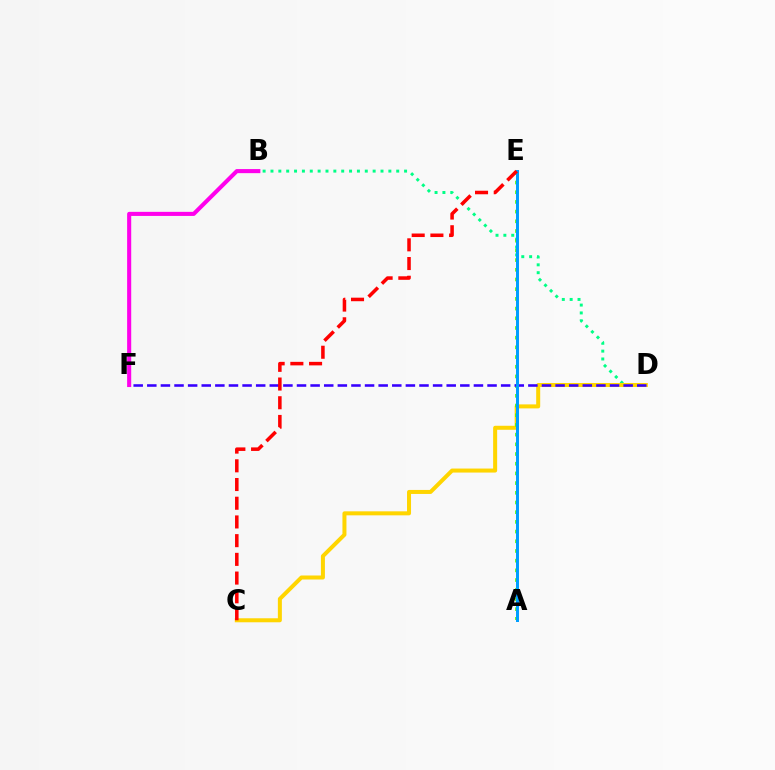{('B', 'D'): [{'color': '#00ff86', 'line_style': 'dotted', 'thickness': 2.14}], ('B', 'F'): [{'color': '#ff00ed', 'line_style': 'solid', 'thickness': 2.94}], ('C', 'D'): [{'color': '#ffd500', 'line_style': 'solid', 'thickness': 2.88}], ('A', 'E'): [{'color': '#4fff00', 'line_style': 'dotted', 'thickness': 2.63}, {'color': '#009eff', 'line_style': 'solid', 'thickness': 2.14}], ('D', 'F'): [{'color': '#3700ff', 'line_style': 'dashed', 'thickness': 1.85}], ('C', 'E'): [{'color': '#ff0000', 'line_style': 'dashed', 'thickness': 2.54}]}